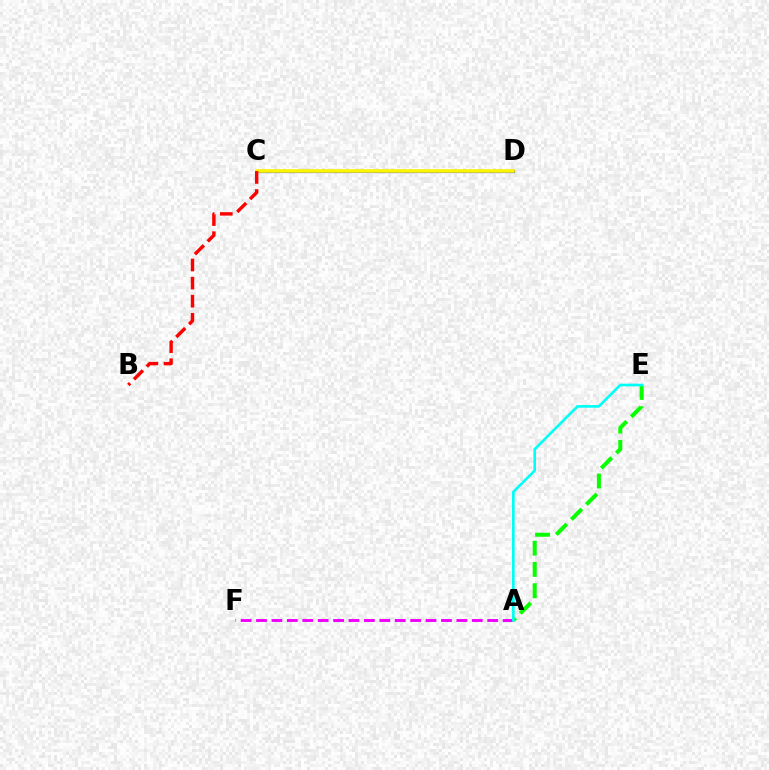{('A', 'E'): [{'color': '#08ff00', 'line_style': 'dashed', 'thickness': 2.89}, {'color': '#00fff6', 'line_style': 'solid', 'thickness': 1.91}], ('C', 'D'): [{'color': '#0010ff', 'line_style': 'solid', 'thickness': 2.26}, {'color': '#fcf500', 'line_style': 'solid', 'thickness': 2.63}], ('A', 'F'): [{'color': '#ee00ff', 'line_style': 'dashed', 'thickness': 2.09}], ('B', 'C'): [{'color': '#ff0000', 'line_style': 'dashed', 'thickness': 2.46}]}